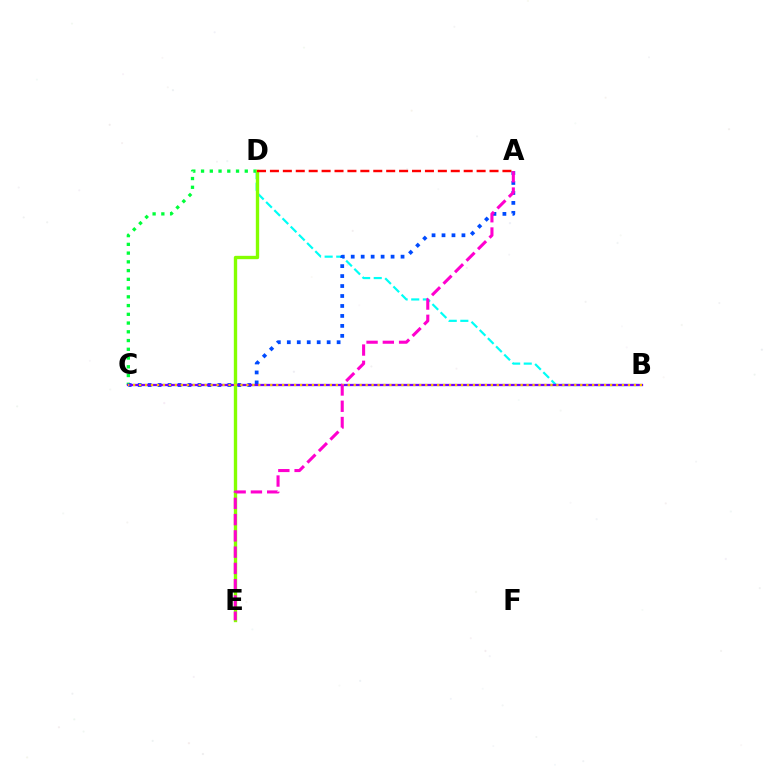{('B', 'D'): [{'color': '#00fff6', 'line_style': 'dashed', 'thickness': 1.57}], ('C', 'D'): [{'color': '#00ff39', 'line_style': 'dotted', 'thickness': 2.38}], ('A', 'C'): [{'color': '#004bff', 'line_style': 'dotted', 'thickness': 2.71}], ('B', 'C'): [{'color': '#7200ff', 'line_style': 'solid', 'thickness': 1.64}, {'color': '#ffbd00', 'line_style': 'dotted', 'thickness': 1.62}], ('D', 'E'): [{'color': '#84ff00', 'line_style': 'solid', 'thickness': 2.41}], ('A', 'D'): [{'color': '#ff0000', 'line_style': 'dashed', 'thickness': 1.75}], ('A', 'E'): [{'color': '#ff00cf', 'line_style': 'dashed', 'thickness': 2.21}]}